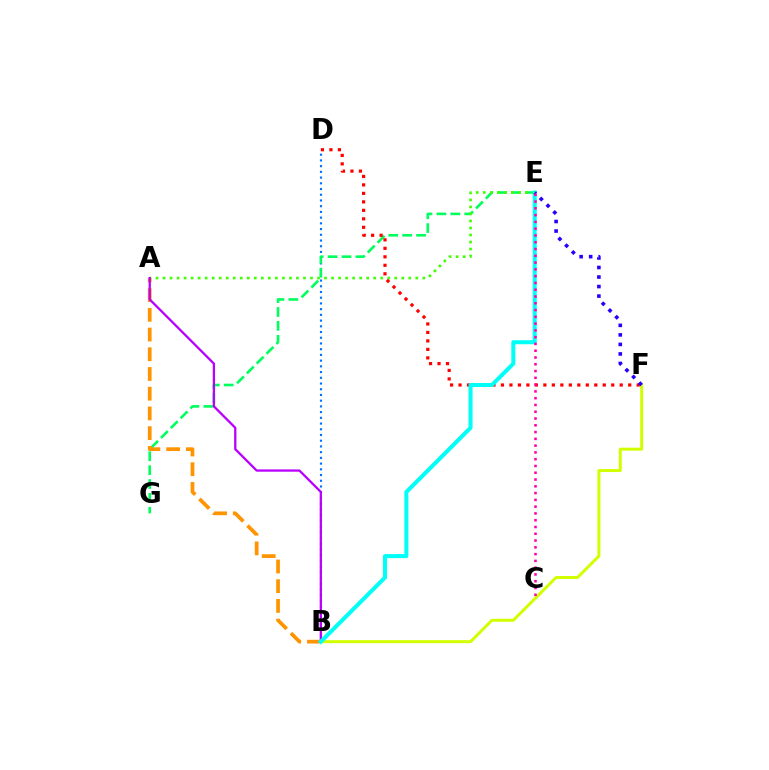{('B', 'D'): [{'color': '#0074ff', 'line_style': 'dotted', 'thickness': 1.55}], ('E', 'G'): [{'color': '#00ff5c', 'line_style': 'dashed', 'thickness': 1.89}], ('A', 'B'): [{'color': '#ff9400', 'line_style': 'dashed', 'thickness': 2.68}, {'color': '#b900ff', 'line_style': 'solid', 'thickness': 1.65}], ('A', 'E'): [{'color': '#3dff00', 'line_style': 'dotted', 'thickness': 1.91}], ('B', 'F'): [{'color': '#d1ff00', 'line_style': 'solid', 'thickness': 2.14}], ('D', 'F'): [{'color': '#ff0000', 'line_style': 'dotted', 'thickness': 2.3}], ('B', 'E'): [{'color': '#00fff6', 'line_style': 'solid', 'thickness': 2.9}], ('E', 'F'): [{'color': '#2500ff', 'line_style': 'dotted', 'thickness': 2.59}], ('C', 'E'): [{'color': '#ff00ac', 'line_style': 'dotted', 'thickness': 1.84}]}